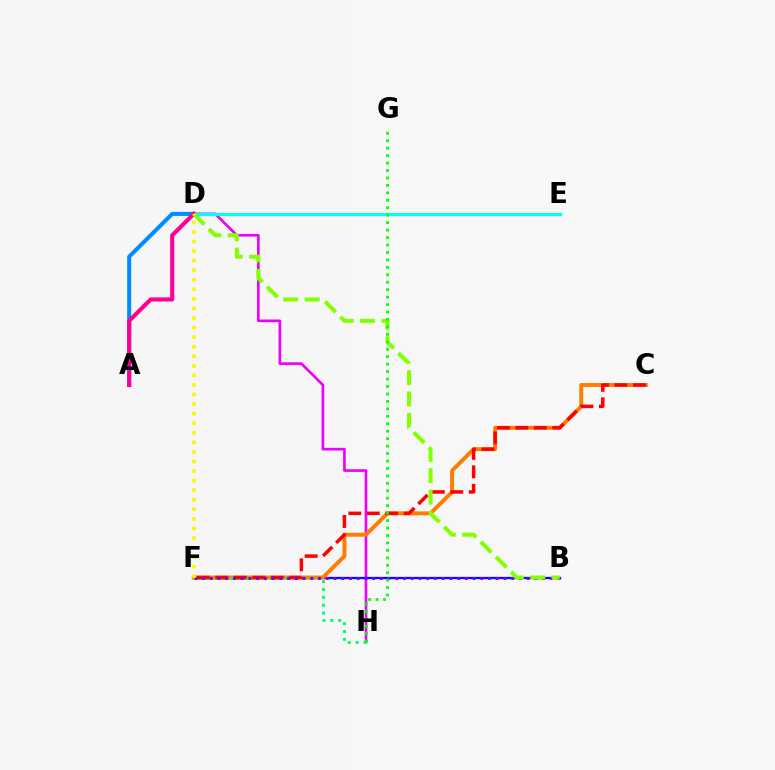{('D', 'H'): [{'color': '#ee00ff', 'line_style': 'solid', 'thickness': 1.92}], ('B', 'F'): [{'color': '#0010ff', 'line_style': 'solid', 'thickness': 1.66}, {'color': '#7200ff', 'line_style': 'dotted', 'thickness': 2.1}], ('C', 'F'): [{'color': '#ff7c00', 'line_style': 'solid', 'thickness': 2.83}, {'color': '#ff0000', 'line_style': 'dashed', 'thickness': 2.51}], ('F', 'H'): [{'color': '#00ff74', 'line_style': 'dotted', 'thickness': 2.14}], ('D', 'E'): [{'color': '#00fff6', 'line_style': 'solid', 'thickness': 2.28}], ('A', 'D'): [{'color': '#008cff', 'line_style': 'solid', 'thickness': 2.9}, {'color': '#ff0094', 'line_style': 'solid', 'thickness': 2.97}], ('B', 'D'): [{'color': '#84ff00', 'line_style': 'dashed', 'thickness': 2.91}], ('G', 'H'): [{'color': '#08ff00', 'line_style': 'dotted', 'thickness': 2.02}], ('D', 'F'): [{'color': '#fcf500', 'line_style': 'dotted', 'thickness': 2.6}]}